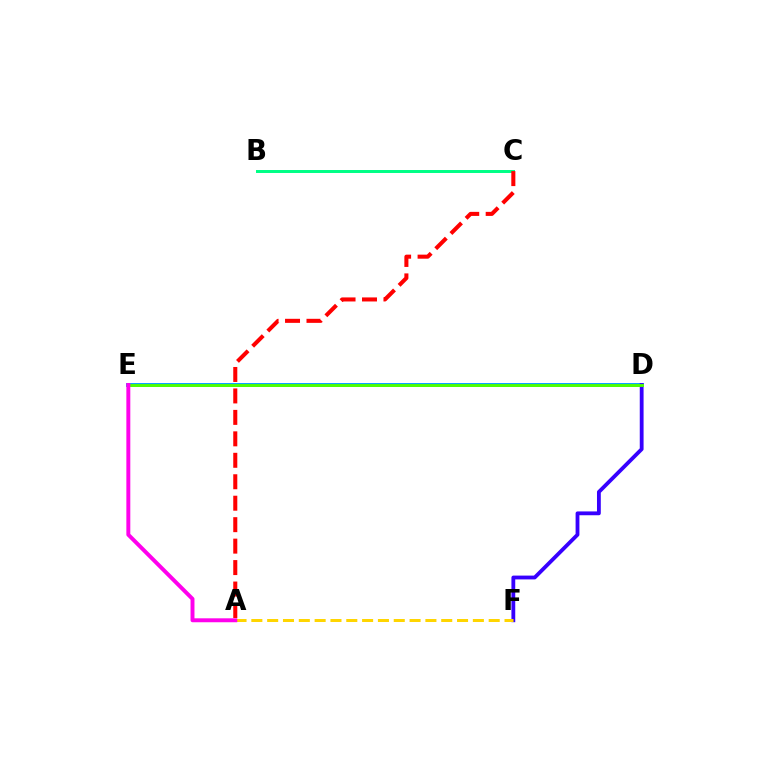{('B', 'C'): [{'color': '#00ff86', 'line_style': 'solid', 'thickness': 2.14}], ('D', 'E'): [{'color': '#009eff', 'line_style': 'solid', 'thickness': 2.8}, {'color': '#4fff00', 'line_style': 'solid', 'thickness': 2.1}], ('D', 'F'): [{'color': '#3700ff', 'line_style': 'solid', 'thickness': 2.75}], ('A', 'C'): [{'color': '#ff0000', 'line_style': 'dashed', 'thickness': 2.91}], ('A', 'F'): [{'color': '#ffd500', 'line_style': 'dashed', 'thickness': 2.15}], ('A', 'E'): [{'color': '#ff00ed', 'line_style': 'solid', 'thickness': 2.84}]}